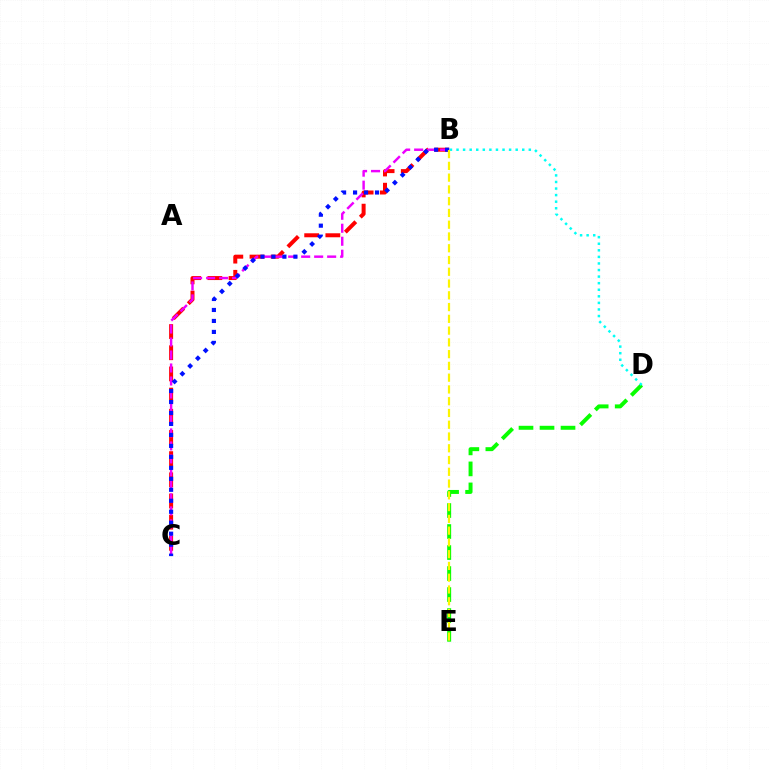{('B', 'C'): [{'color': '#ff0000', 'line_style': 'dashed', 'thickness': 2.88}, {'color': '#ee00ff', 'line_style': 'dashed', 'thickness': 1.76}, {'color': '#0010ff', 'line_style': 'dotted', 'thickness': 2.98}], ('D', 'E'): [{'color': '#08ff00', 'line_style': 'dashed', 'thickness': 2.85}], ('B', 'D'): [{'color': '#00fff6', 'line_style': 'dotted', 'thickness': 1.79}], ('B', 'E'): [{'color': '#fcf500', 'line_style': 'dashed', 'thickness': 1.6}]}